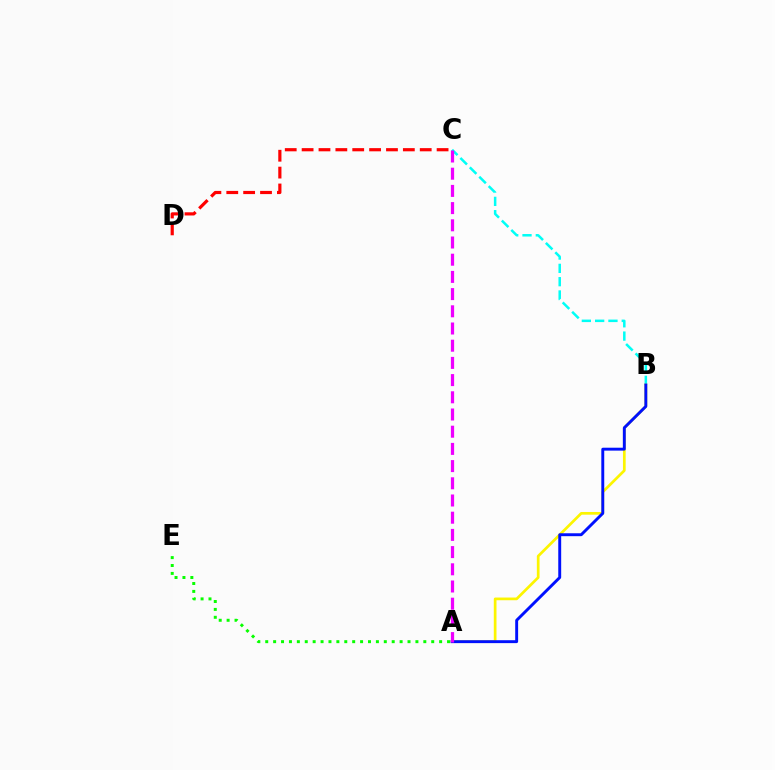{('B', 'C'): [{'color': '#00fff6', 'line_style': 'dashed', 'thickness': 1.81}], ('A', 'B'): [{'color': '#fcf500', 'line_style': 'solid', 'thickness': 1.95}, {'color': '#0010ff', 'line_style': 'solid', 'thickness': 2.1}], ('A', 'C'): [{'color': '#ee00ff', 'line_style': 'dashed', 'thickness': 2.34}], ('C', 'D'): [{'color': '#ff0000', 'line_style': 'dashed', 'thickness': 2.29}], ('A', 'E'): [{'color': '#08ff00', 'line_style': 'dotted', 'thickness': 2.15}]}